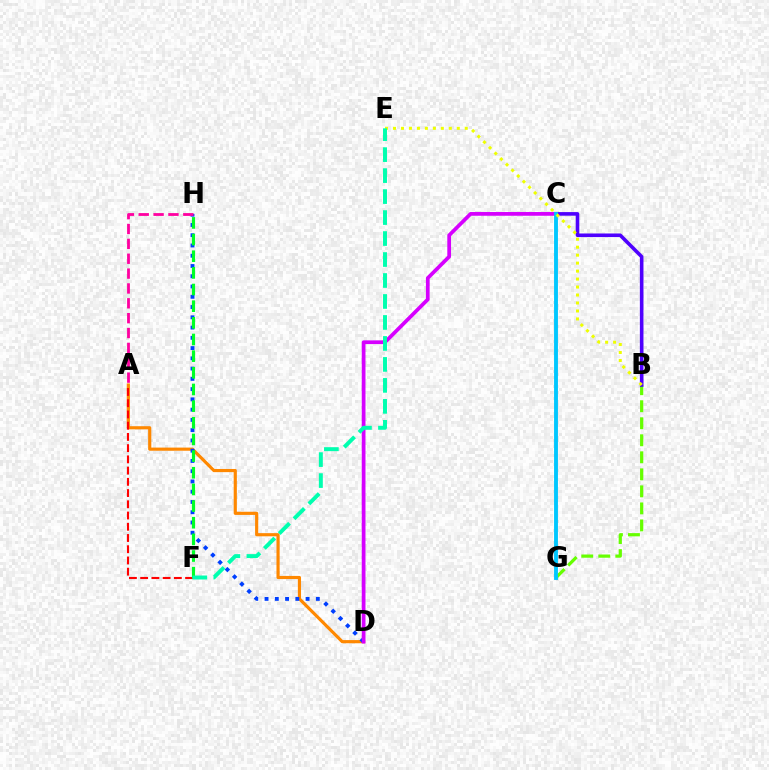{('A', 'D'): [{'color': '#ff8800', 'line_style': 'solid', 'thickness': 2.27}], ('D', 'H'): [{'color': '#003fff', 'line_style': 'dotted', 'thickness': 2.79}], ('C', 'D'): [{'color': '#d600ff', 'line_style': 'solid', 'thickness': 2.69}], ('B', 'G'): [{'color': '#66ff00', 'line_style': 'dashed', 'thickness': 2.31}], ('B', 'C'): [{'color': '#4f00ff', 'line_style': 'solid', 'thickness': 2.59}], ('C', 'G'): [{'color': '#00c7ff', 'line_style': 'solid', 'thickness': 2.79}], ('A', 'F'): [{'color': '#ff0000', 'line_style': 'dashed', 'thickness': 1.53}], ('A', 'H'): [{'color': '#ff00a0', 'line_style': 'dashed', 'thickness': 2.02}], ('B', 'E'): [{'color': '#eeff00', 'line_style': 'dotted', 'thickness': 2.17}], ('F', 'H'): [{'color': '#00ff27', 'line_style': 'dashed', 'thickness': 2.26}], ('E', 'F'): [{'color': '#00ffaf', 'line_style': 'dashed', 'thickness': 2.85}]}